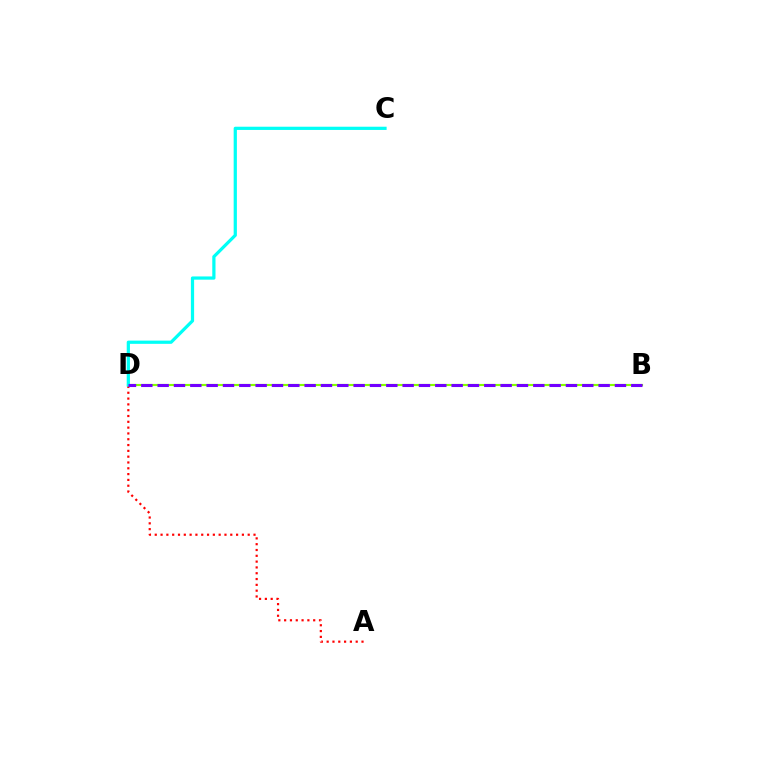{('A', 'D'): [{'color': '#ff0000', 'line_style': 'dotted', 'thickness': 1.58}], ('B', 'D'): [{'color': '#84ff00', 'line_style': 'solid', 'thickness': 1.54}, {'color': '#7200ff', 'line_style': 'dashed', 'thickness': 2.22}], ('C', 'D'): [{'color': '#00fff6', 'line_style': 'solid', 'thickness': 2.32}]}